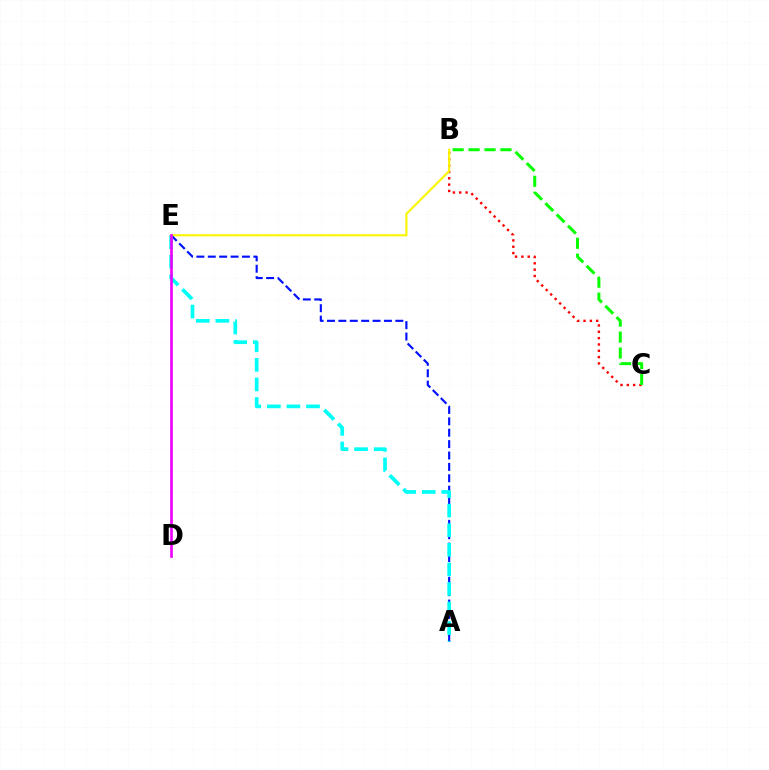{('B', 'C'): [{'color': '#ff0000', 'line_style': 'dotted', 'thickness': 1.72}, {'color': '#08ff00', 'line_style': 'dashed', 'thickness': 2.16}], ('B', 'E'): [{'color': '#fcf500', 'line_style': 'solid', 'thickness': 1.53}], ('A', 'E'): [{'color': '#0010ff', 'line_style': 'dashed', 'thickness': 1.55}, {'color': '#00fff6', 'line_style': 'dashed', 'thickness': 2.66}], ('D', 'E'): [{'color': '#ee00ff', 'line_style': 'solid', 'thickness': 1.91}]}